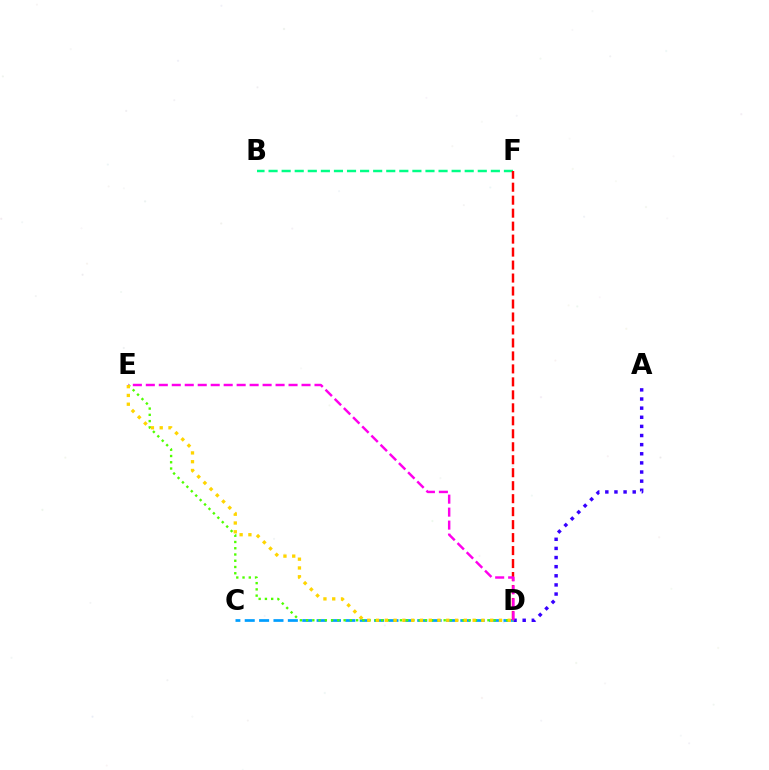{('A', 'D'): [{'color': '#3700ff', 'line_style': 'dotted', 'thickness': 2.48}], ('C', 'D'): [{'color': '#009eff', 'line_style': 'dashed', 'thickness': 1.95}], ('D', 'E'): [{'color': '#4fff00', 'line_style': 'dotted', 'thickness': 1.7}, {'color': '#ff00ed', 'line_style': 'dashed', 'thickness': 1.76}, {'color': '#ffd500', 'line_style': 'dotted', 'thickness': 2.39}], ('B', 'F'): [{'color': '#00ff86', 'line_style': 'dashed', 'thickness': 1.78}], ('D', 'F'): [{'color': '#ff0000', 'line_style': 'dashed', 'thickness': 1.76}]}